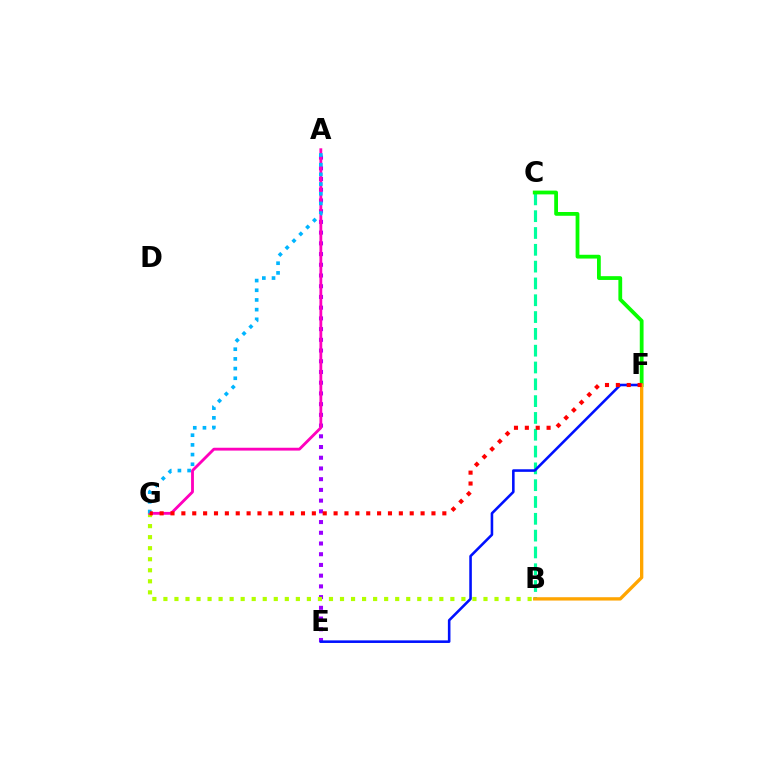{('B', 'C'): [{'color': '#00ff9d', 'line_style': 'dashed', 'thickness': 2.28}], ('C', 'F'): [{'color': '#08ff00', 'line_style': 'solid', 'thickness': 2.72}], ('A', 'E'): [{'color': '#9b00ff', 'line_style': 'dotted', 'thickness': 2.91}], ('E', 'F'): [{'color': '#0010ff', 'line_style': 'solid', 'thickness': 1.86}], ('B', 'G'): [{'color': '#b3ff00', 'line_style': 'dotted', 'thickness': 3.0}], ('B', 'F'): [{'color': '#ffa500', 'line_style': 'solid', 'thickness': 2.4}], ('A', 'G'): [{'color': '#ff00bd', 'line_style': 'solid', 'thickness': 2.04}, {'color': '#00b5ff', 'line_style': 'dotted', 'thickness': 2.63}], ('F', 'G'): [{'color': '#ff0000', 'line_style': 'dotted', 'thickness': 2.95}]}